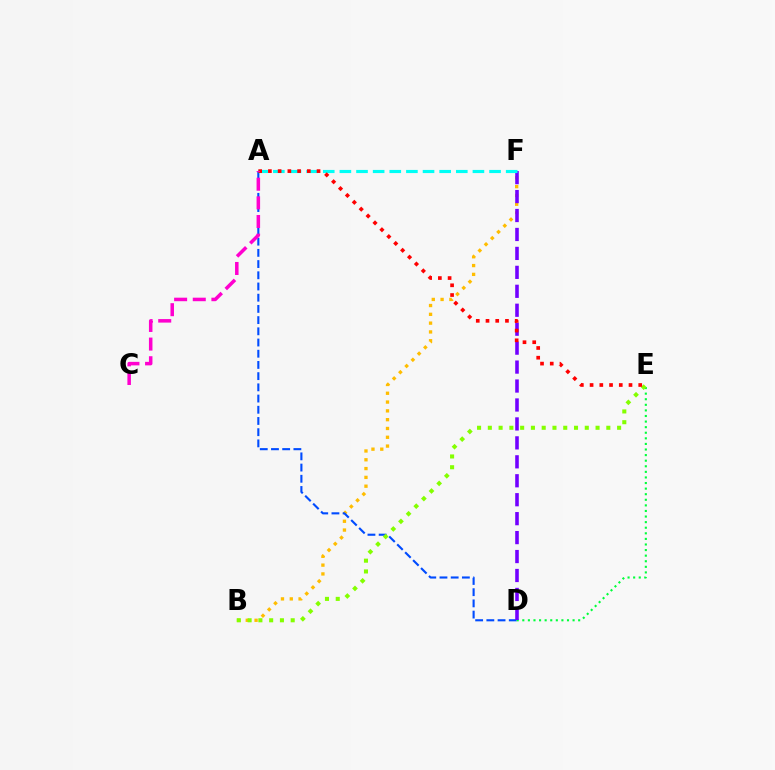{('B', 'F'): [{'color': '#ffbd00', 'line_style': 'dotted', 'thickness': 2.39}], ('A', 'D'): [{'color': '#004bff', 'line_style': 'dashed', 'thickness': 1.52}], ('D', 'E'): [{'color': '#00ff39', 'line_style': 'dotted', 'thickness': 1.52}], ('B', 'E'): [{'color': '#84ff00', 'line_style': 'dotted', 'thickness': 2.93}], ('D', 'F'): [{'color': '#7200ff', 'line_style': 'dashed', 'thickness': 2.57}], ('A', 'F'): [{'color': '#00fff6', 'line_style': 'dashed', 'thickness': 2.26}], ('A', 'E'): [{'color': '#ff0000', 'line_style': 'dotted', 'thickness': 2.64}], ('A', 'C'): [{'color': '#ff00cf', 'line_style': 'dashed', 'thickness': 2.53}]}